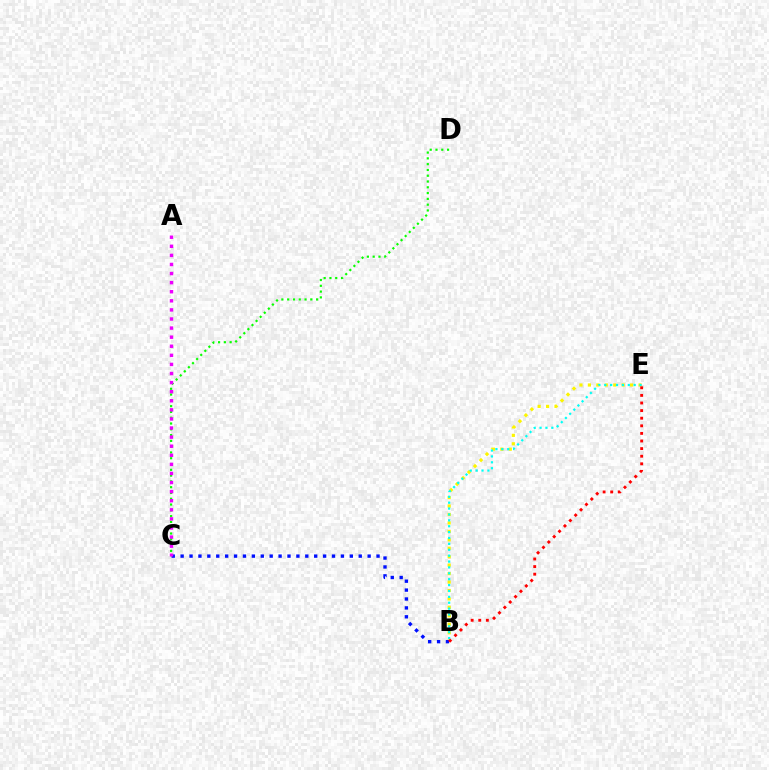{('B', 'E'): [{'color': '#fcf500', 'line_style': 'dotted', 'thickness': 2.29}, {'color': '#00fff6', 'line_style': 'dotted', 'thickness': 1.6}, {'color': '#ff0000', 'line_style': 'dotted', 'thickness': 2.07}], ('C', 'D'): [{'color': '#08ff00', 'line_style': 'dotted', 'thickness': 1.57}], ('B', 'C'): [{'color': '#0010ff', 'line_style': 'dotted', 'thickness': 2.42}], ('A', 'C'): [{'color': '#ee00ff', 'line_style': 'dotted', 'thickness': 2.47}]}